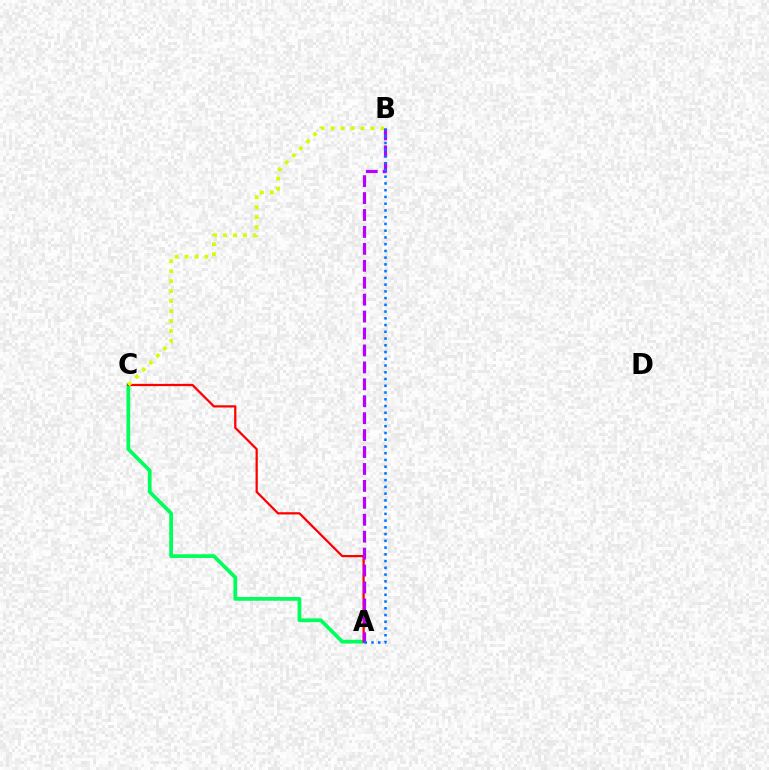{('A', 'C'): [{'color': '#00ff5c', 'line_style': 'solid', 'thickness': 2.69}, {'color': '#ff0000', 'line_style': 'solid', 'thickness': 1.61}], ('B', 'C'): [{'color': '#d1ff00', 'line_style': 'dotted', 'thickness': 2.71}], ('A', 'B'): [{'color': '#b900ff', 'line_style': 'dashed', 'thickness': 2.3}, {'color': '#0074ff', 'line_style': 'dotted', 'thickness': 1.83}]}